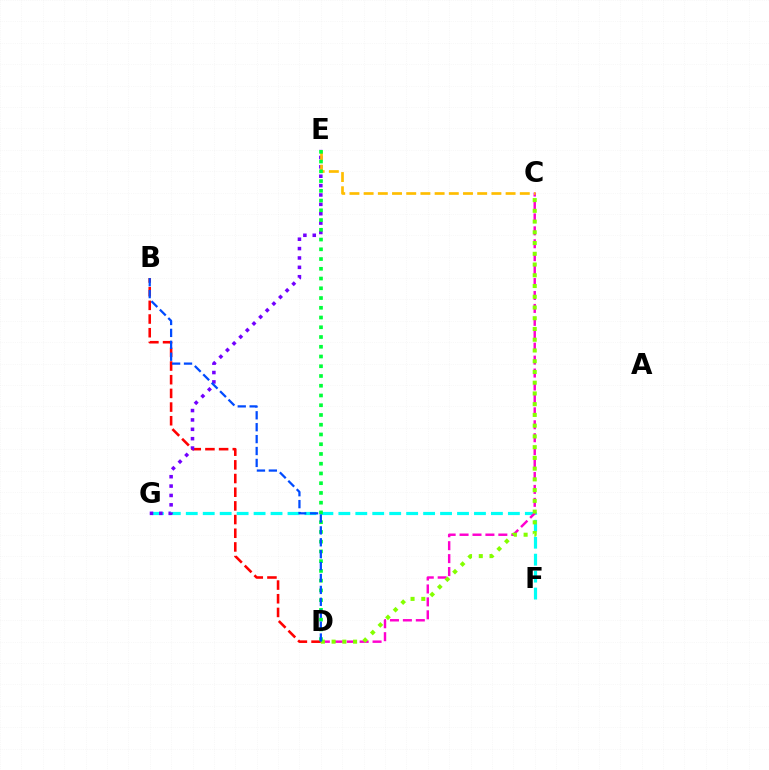{('F', 'G'): [{'color': '#00fff6', 'line_style': 'dashed', 'thickness': 2.3}], ('B', 'D'): [{'color': '#ff0000', 'line_style': 'dashed', 'thickness': 1.86}, {'color': '#004bff', 'line_style': 'dashed', 'thickness': 1.62}], ('E', 'G'): [{'color': '#7200ff', 'line_style': 'dotted', 'thickness': 2.55}], ('C', 'D'): [{'color': '#ff00cf', 'line_style': 'dashed', 'thickness': 1.76}, {'color': '#84ff00', 'line_style': 'dotted', 'thickness': 2.92}], ('C', 'E'): [{'color': '#ffbd00', 'line_style': 'dashed', 'thickness': 1.93}], ('D', 'E'): [{'color': '#00ff39', 'line_style': 'dotted', 'thickness': 2.65}]}